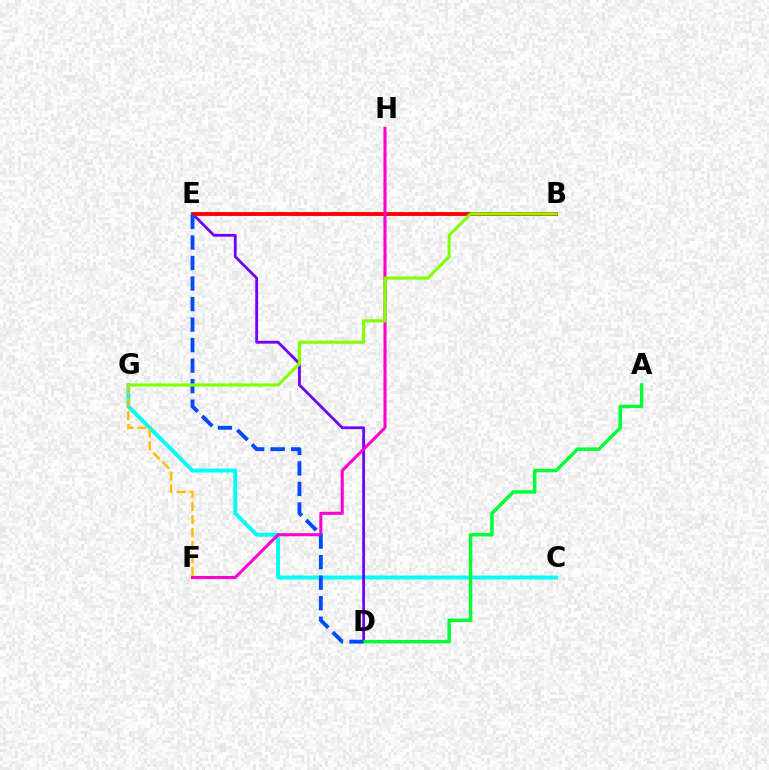{('C', 'G'): [{'color': '#00fff6', 'line_style': 'solid', 'thickness': 2.83}], ('D', 'E'): [{'color': '#7200ff', 'line_style': 'solid', 'thickness': 2.03}, {'color': '#004bff', 'line_style': 'dashed', 'thickness': 2.79}], ('F', 'G'): [{'color': '#ffbd00', 'line_style': 'dashed', 'thickness': 1.76}], ('B', 'E'): [{'color': '#ff0000', 'line_style': 'solid', 'thickness': 2.78}], ('F', 'H'): [{'color': '#ff00cf', 'line_style': 'solid', 'thickness': 2.22}], ('A', 'D'): [{'color': '#00ff39', 'line_style': 'solid', 'thickness': 2.5}], ('B', 'G'): [{'color': '#84ff00', 'line_style': 'solid', 'thickness': 2.28}]}